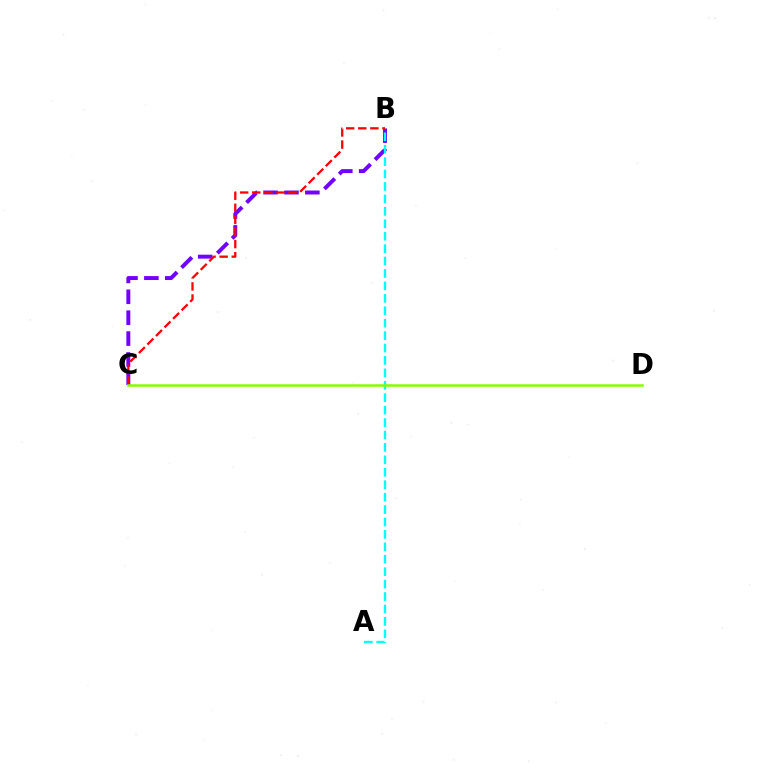{('B', 'C'): [{'color': '#7200ff', 'line_style': 'dashed', 'thickness': 2.84}, {'color': '#ff0000', 'line_style': 'dashed', 'thickness': 1.64}], ('A', 'B'): [{'color': '#00fff6', 'line_style': 'dashed', 'thickness': 1.69}], ('C', 'D'): [{'color': '#84ff00', 'line_style': 'solid', 'thickness': 1.81}]}